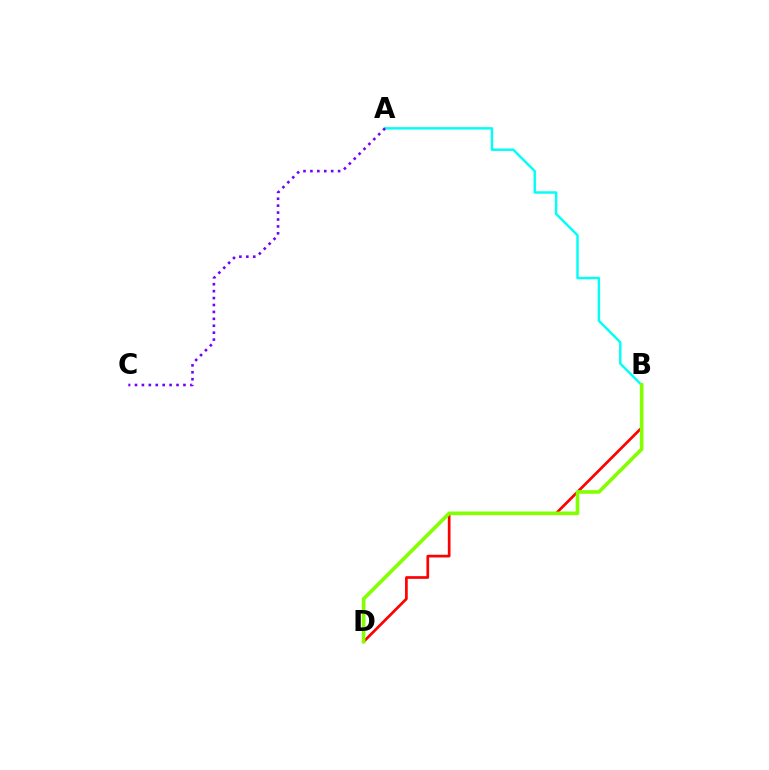{('B', 'D'): [{'color': '#ff0000', 'line_style': 'solid', 'thickness': 1.94}, {'color': '#84ff00', 'line_style': 'solid', 'thickness': 2.61}], ('A', 'B'): [{'color': '#00fff6', 'line_style': 'solid', 'thickness': 1.75}], ('A', 'C'): [{'color': '#7200ff', 'line_style': 'dotted', 'thickness': 1.88}]}